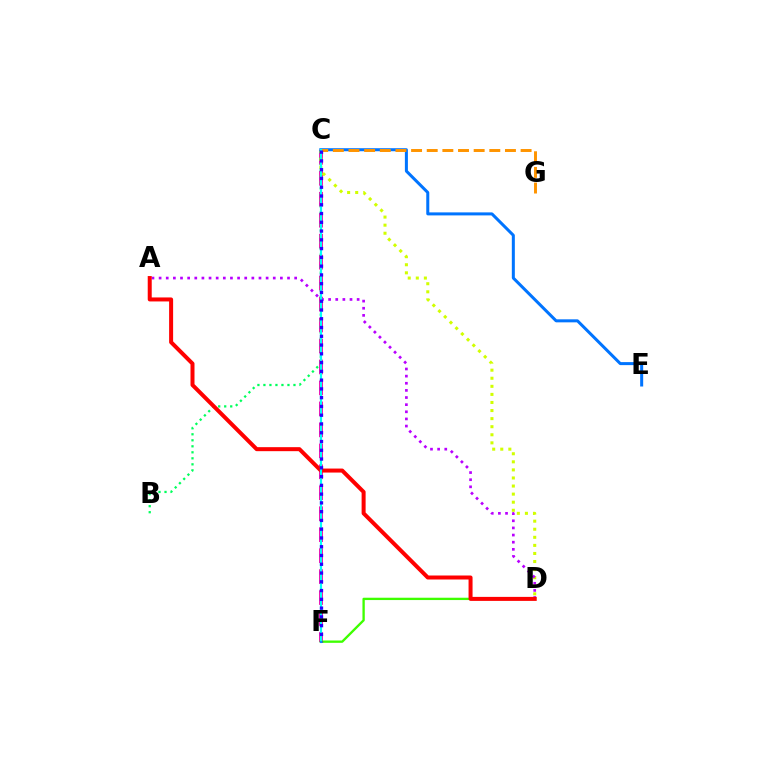{('C', 'F'): [{'color': '#ff00ac', 'line_style': 'dashed', 'thickness': 2.85}, {'color': '#00fff6', 'line_style': 'solid', 'thickness': 1.56}, {'color': '#2500ff', 'line_style': 'dotted', 'thickness': 2.38}], ('C', 'D'): [{'color': '#d1ff00', 'line_style': 'dotted', 'thickness': 2.19}], ('A', 'D'): [{'color': '#b900ff', 'line_style': 'dotted', 'thickness': 1.94}, {'color': '#ff0000', 'line_style': 'solid', 'thickness': 2.88}], ('D', 'F'): [{'color': '#3dff00', 'line_style': 'solid', 'thickness': 1.68}], ('B', 'C'): [{'color': '#00ff5c', 'line_style': 'dotted', 'thickness': 1.63}], ('C', 'E'): [{'color': '#0074ff', 'line_style': 'solid', 'thickness': 2.17}], ('C', 'G'): [{'color': '#ff9400', 'line_style': 'dashed', 'thickness': 2.13}]}